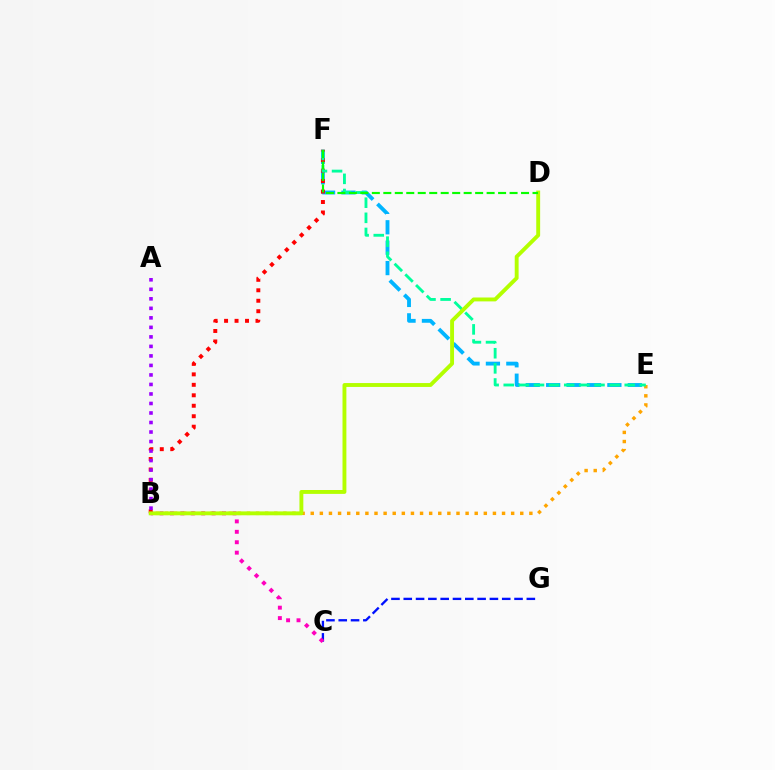{('E', 'F'): [{'color': '#00b5ff', 'line_style': 'dashed', 'thickness': 2.77}, {'color': '#00ff9d', 'line_style': 'dashed', 'thickness': 2.05}], ('B', 'E'): [{'color': '#ffa500', 'line_style': 'dotted', 'thickness': 2.48}], ('C', 'G'): [{'color': '#0010ff', 'line_style': 'dashed', 'thickness': 1.67}], ('B', 'C'): [{'color': '#ff00bd', 'line_style': 'dotted', 'thickness': 2.83}], ('B', 'F'): [{'color': '#ff0000', 'line_style': 'dotted', 'thickness': 2.84}], ('B', 'D'): [{'color': '#b3ff00', 'line_style': 'solid', 'thickness': 2.8}], ('D', 'F'): [{'color': '#08ff00', 'line_style': 'dashed', 'thickness': 1.56}], ('A', 'B'): [{'color': '#9b00ff', 'line_style': 'dotted', 'thickness': 2.58}]}